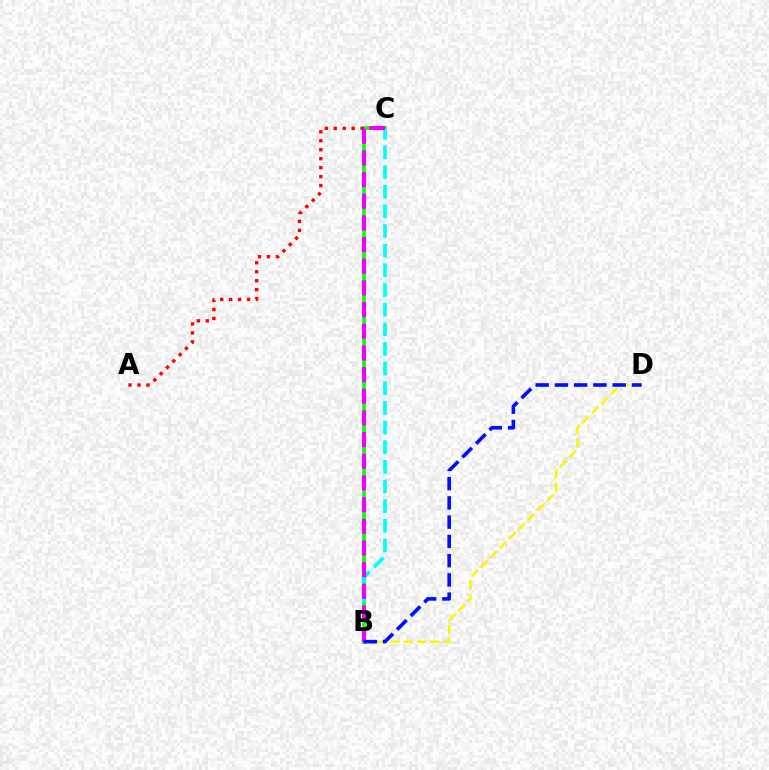{('B', 'C'): [{'color': '#08ff00', 'line_style': 'solid', 'thickness': 2.67}, {'color': '#00fff6', 'line_style': 'dashed', 'thickness': 2.67}, {'color': '#ee00ff', 'line_style': 'dashed', 'thickness': 2.94}], ('A', 'C'): [{'color': '#ff0000', 'line_style': 'dotted', 'thickness': 2.43}], ('B', 'D'): [{'color': '#fcf500', 'line_style': 'dashed', 'thickness': 1.81}, {'color': '#0010ff', 'line_style': 'dashed', 'thickness': 2.62}]}